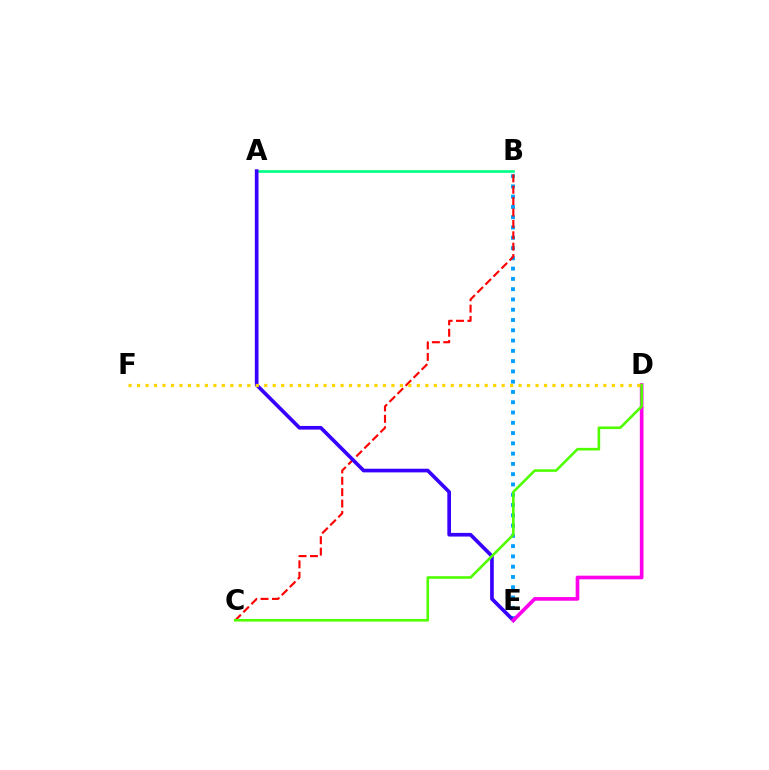{('A', 'B'): [{'color': '#00ff86', 'line_style': 'solid', 'thickness': 1.91}], ('B', 'E'): [{'color': '#009eff', 'line_style': 'dotted', 'thickness': 2.79}], ('B', 'C'): [{'color': '#ff0000', 'line_style': 'dashed', 'thickness': 1.55}], ('A', 'E'): [{'color': '#3700ff', 'line_style': 'solid', 'thickness': 2.64}], ('D', 'E'): [{'color': '#ff00ed', 'line_style': 'solid', 'thickness': 2.64}], ('C', 'D'): [{'color': '#4fff00', 'line_style': 'solid', 'thickness': 1.87}], ('D', 'F'): [{'color': '#ffd500', 'line_style': 'dotted', 'thickness': 2.3}]}